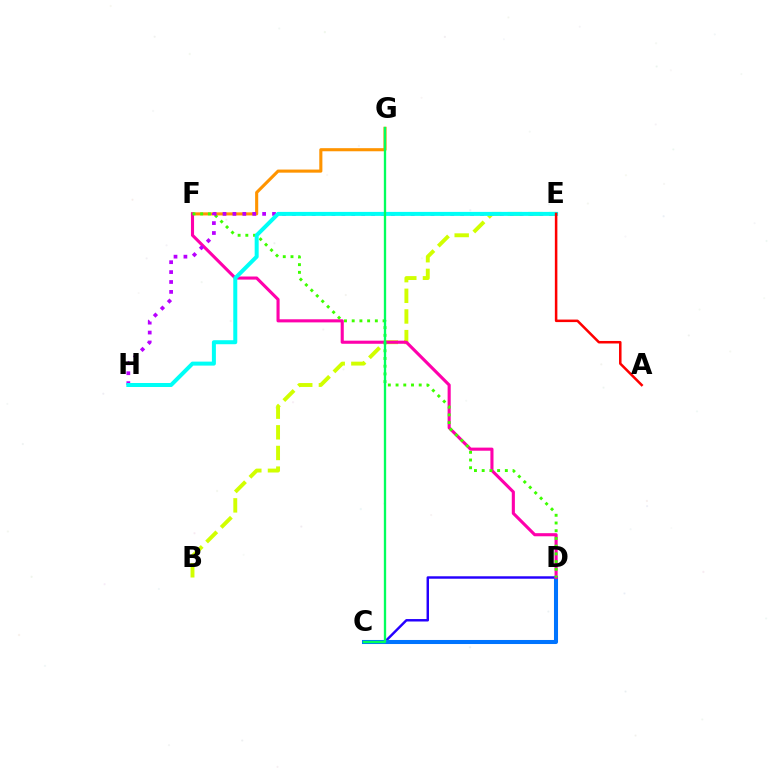{('C', 'D'): [{'color': '#2500ff', 'line_style': 'solid', 'thickness': 1.76}, {'color': '#0074ff', 'line_style': 'solid', 'thickness': 2.92}], ('B', 'E'): [{'color': '#d1ff00', 'line_style': 'dashed', 'thickness': 2.81}], ('F', 'G'): [{'color': '#ff9400', 'line_style': 'solid', 'thickness': 2.23}], ('D', 'F'): [{'color': '#ff00ac', 'line_style': 'solid', 'thickness': 2.23}, {'color': '#3dff00', 'line_style': 'dotted', 'thickness': 2.1}], ('E', 'H'): [{'color': '#b900ff', 'line_style': 'dotted', 'thickness': 2.69}, {'color': '#00fff6', 'line_style': 'solid', 'thickness': 2.88}], ('A', 'E'): [{'color': '#ff0000', 'line_style': 'solid', 'thickness': 1.82}], ('C', 'G'): [{'color': '#00ff5c', 'line_style': 'solid', 'thickness': 1.67}]}